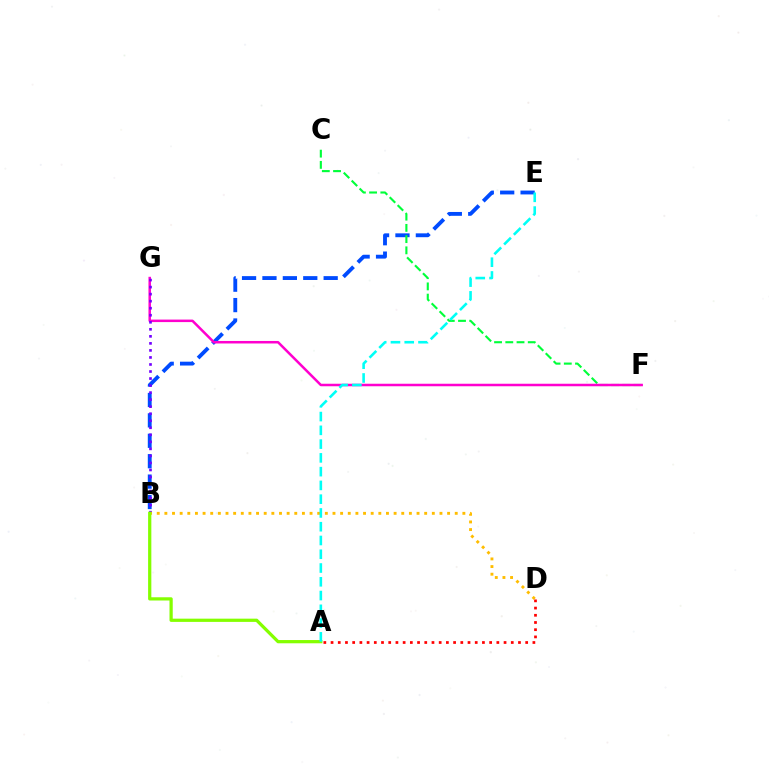{('B', 'E'): [{'color': '#004bff', 'line_style': 'dashed', 'thickness': 2.77}], ('C', 'F'): [{'color': '#00ff39', 'line_style': 'dashed', 'thickness': 1.53}], ('F', 'G'): [{'color': '#ff00cf', 'line_style': 'solid', 'thickness': 1.81}], ('B', 'G'): [{'color': '#7200ff', 'line_style': 'dotted', 'thickness': 1.91}], ('B', 'D'): [{'color': '#ffbd00', 'line_style': 'dotted', 'thickness': 2.08}], ('A', 'B'): [{'color': '#84ff00', 'line_style': 'solid', 'thickness': 2.33}], ('A', 'E'): [{'color': '#00fff6', 'line_style': 'dashed', 'thickness': 1.87}], ('A', 'D'): [{'color': '#ff0000', 'line_style': 'dotted', 'thickness': 1.96}]}